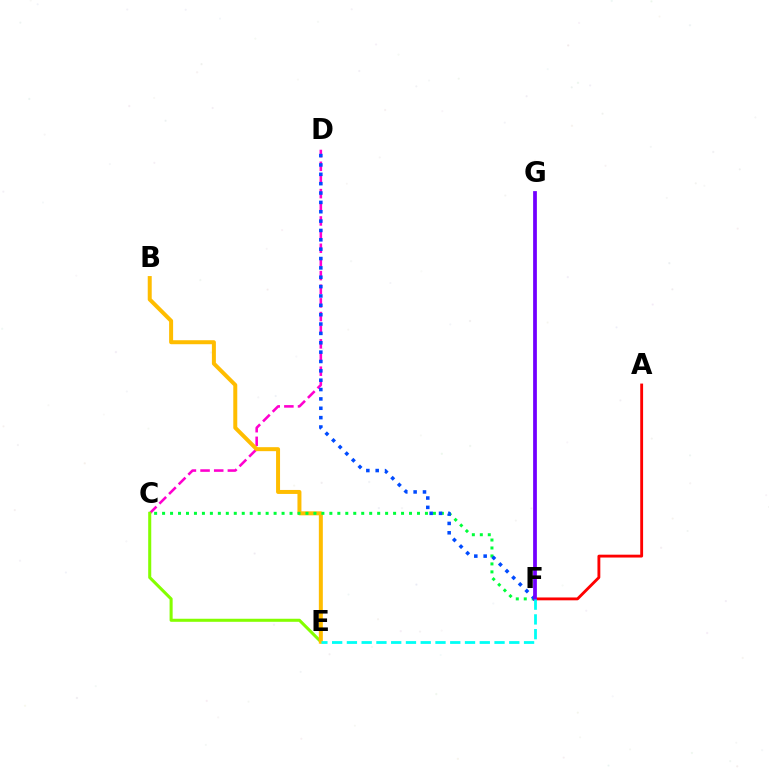{('C', 'D'): [{'color': '#ff00cf', 'line_style': 'dashed', 'thickness': 1.86}], ('A', 'F'): [{'color': '#ff0000', 'line_style': 'solid', 'thickness': 2.06}], ('C', 'E'): [{'color': '#84ff00', 'line_style': 'solid', 'thickness': 2.2}], ('B', 'E'): [{'color': '#ffbd00', 'line_style': 'solid', 'thickness': 2.87}], ('C', 'F'): [{'color': '#00ff39', 'line_style': 'dotted', 'thickness': 2.16}], ('D', 'F'): [{'color': '#004bff', 'line_style': 'dotted', 'thickness': 2.54}], ('F', 'G'): [{'color': '#7200ff', 'line_style': 'solid', 'thickness': 2.7}], ('E', 'F'): [{'color': '#00fff6', 'line_style': 'dashed', 'thickness': 2.01}]}